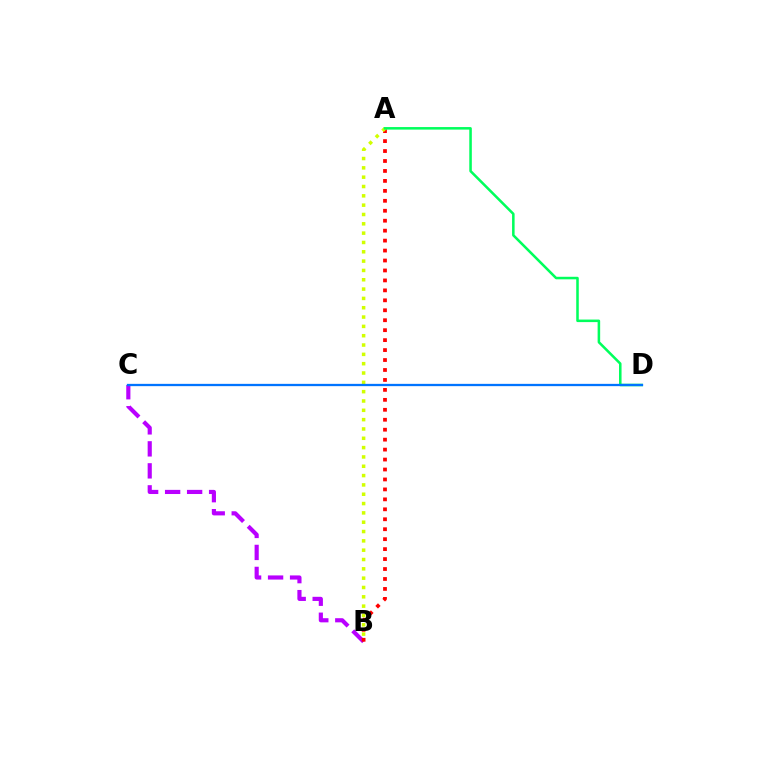{('B', 'C'): [{'color': '#b900ff', 'line_style': 'dashed', 'thickness': 2.99}], ('A', 'B'): [{'color': '#ff0000', 'line_style': 'dotted', 'thickness': 2.7}, {'color': '#d1ff00', 'line_style': 'dotted', 'thickness': 2.53}], ('A', 'D'): [{'color': '#00ff5c', 'line_style': 'solid', 'thickness': 1.83}], ('C', 'D'): [{'color': '#0074ff', 'line_style': 'solid', 'thickness': 1.65}]}